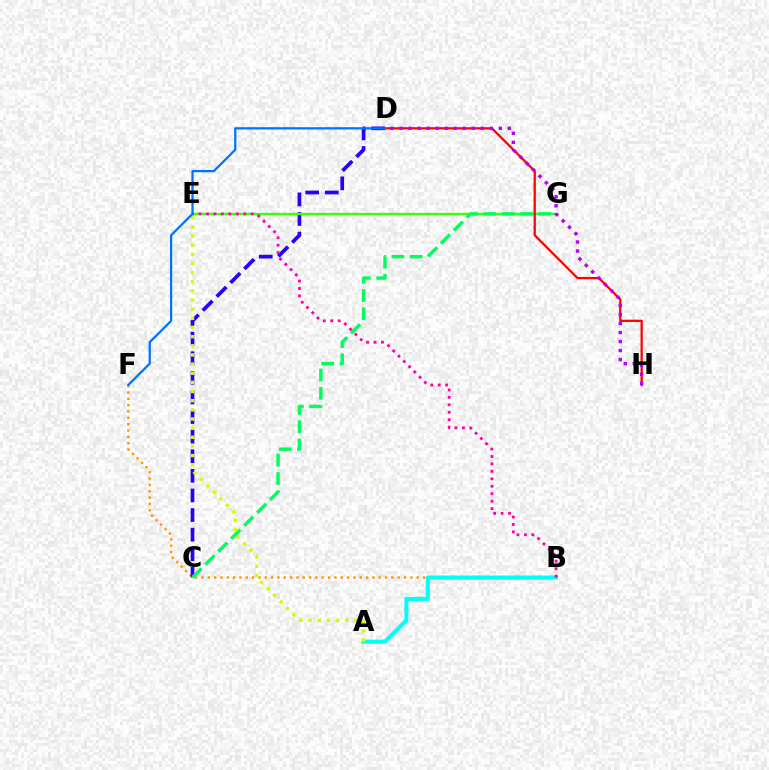{('B', 'F'): [{'color': '#ff9400', 'line_style': 'dotted', 'thickness': 1.72}], ('C', 'D'): [{'color': '#2500ff', 'line_style': 'dashed', 'thickness': 2.66}], ('E', 'G'): [{'color': '#3dff00', 'line_style': 'solid', 'thickness': 1.68}], ('A', 'B'): [{'color': '#00fff6', 'line_style': 'solid', 'thickness': 2.9}], ('D', 'H'): [{'color': '#ff0000', 'line_style': 'solid', 'thickness': 1.62}, {'color': '#b900ff', 'line_style': 'dotted', 'thickness': 2.45}], ('A', 'E'): [{'color': '#d1ff00', 'line_style': 'dotted', 'thickness': 2.49}], ('C', 'G'): [{'color': '#00ff5c', 'line_style': 'dashed', 'thickness': 2.48}], ('B', 'E'): [{'color': '#ff00ac', 'line_style': 'dotted', 'thickness': 2.02}], ('D', 'F'): [{'color': '#0074ff', 'line_style': 'solid', 'thickness': 1.63}]}